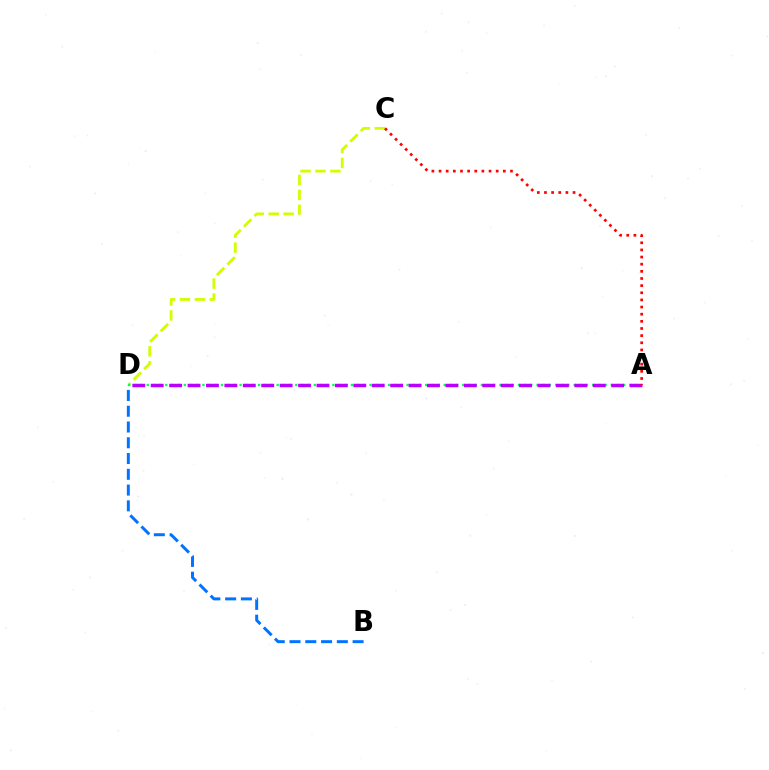{('B', 'D'): [{'color': '#0074ff', 'line_style': 'dashed', 'thickness': 2.14}], ('C', 'D'): [{'color': '#d1ff00', 'line_style': 'dashed', 'thickness': 2.03}], ('A', 'D'): [{'color': '#00ff5c', 'line_style': 'dotted', 'thickness': 1.68}, {'color': '#b900ff', 'line_style': 'dashed', 'thickness': 2.5}], ('A', 'C'): [{'color': '#ff0000', 'line_style': 'dotted', 'thickness': 1.94}]}